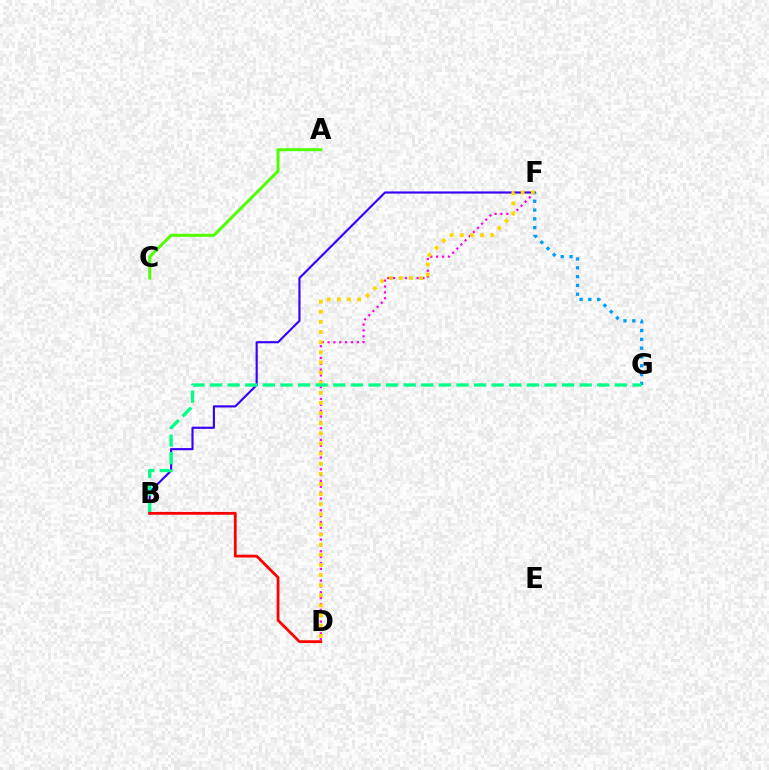{('D', 'F'): [{'color': '#ff00ed', 'line_style': 'dotted', 'thickness': 1.59}, {'color': '#ffd500', 'line_style': 'dotted', 'thickness': 2.75}], ('A', 'C'): [{'color': '#4fff00', 'line_style': 'solid', 'thickness': 2.15}], ('B', 'F'): [{'color': '#3700ff', 'line_style': 'solid', 'thickness': 1.55}], ('F', 'G'): [{'color': '#009eff', 'line_style': 'dotted', 'thickness': 2.39}], ('B', 'G'): [{'color': '#00ff86', 'line_style': 'dashed', 'thickness': 2.39}], ('B', 'D'): [{'color': '#ff0000', 'line_style': 'solid', 'thickness': 2.01}]}